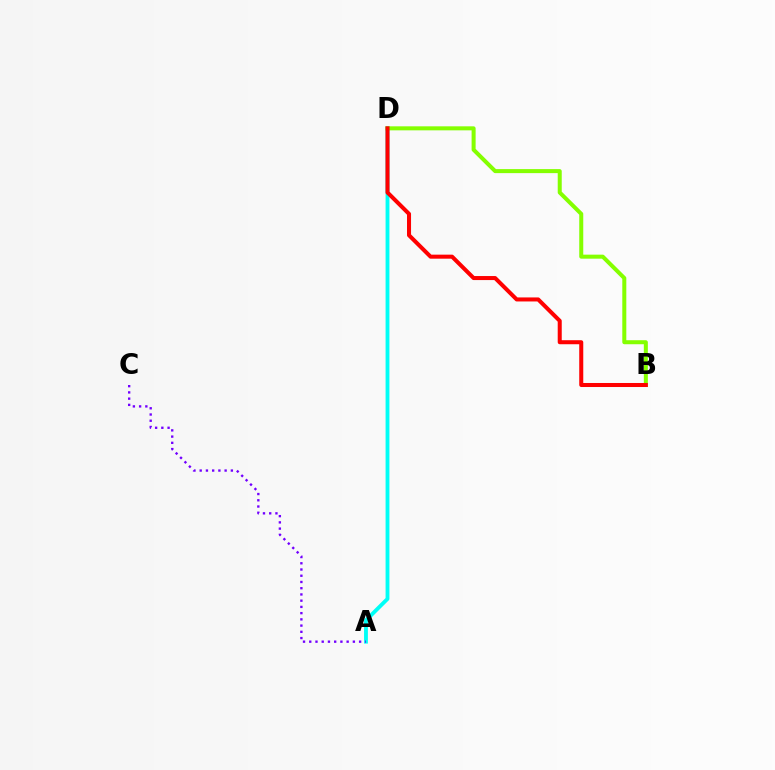{('A', 'D'): [{'color': '#00fff6', 'line_style': 'solid', 'thickness': 2.76}], ('B', 'D'): [{'color': '#84ff00', 'line_style': 'solid', 'thickness': 2.89}, {'color': '#ff0000', 'line_style': 'solid', 'thickness': 2.9}], ('A', 'C'): [{'color': '#7200ff', 'line_style': 'dotted', 'thickness': 1.69}]}